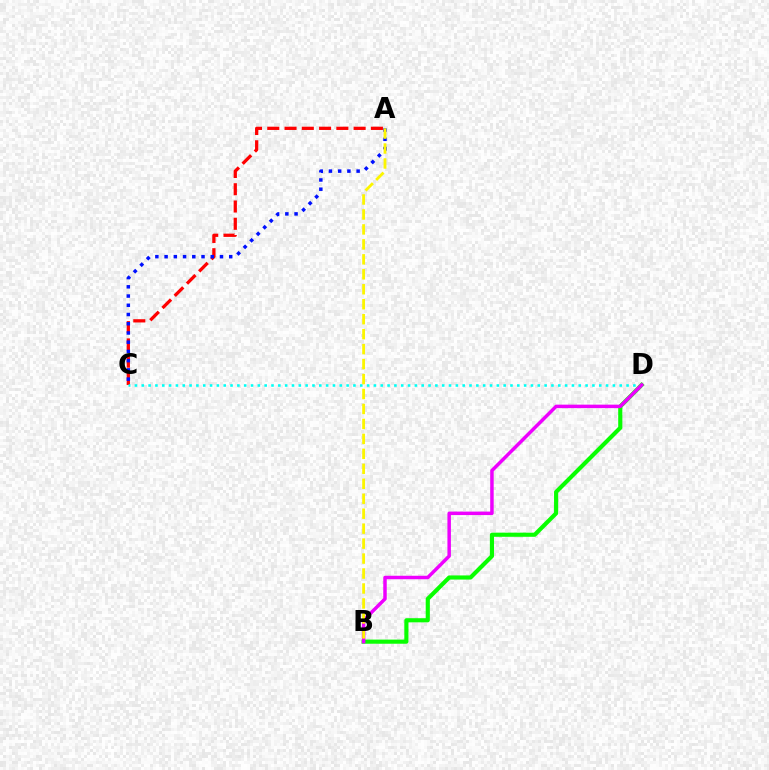{('B', 'D'): [{'color': '#08ff00', 'line_style': 'solid', 'thickness': 2.98}, {'color': '#ee00ff', 'line_style': 'solid', 'thickness': 2.51}], ('A', 'C'): [{'color': '#ff0000', 'line_style': 'dashed', 'thickness': 2.35}, {'color': '#0010ff', 'line_style': 'dotted', 'thickness': 2.51}], ('C', 'D'): [{'color': '#00fff6', 'line_style': 'dotted', 'thickness': 1.86}], ('A', 'B'): [{'color': '#fcf500', 'line_style': 'dashed', 'thickness': 2.03}]}